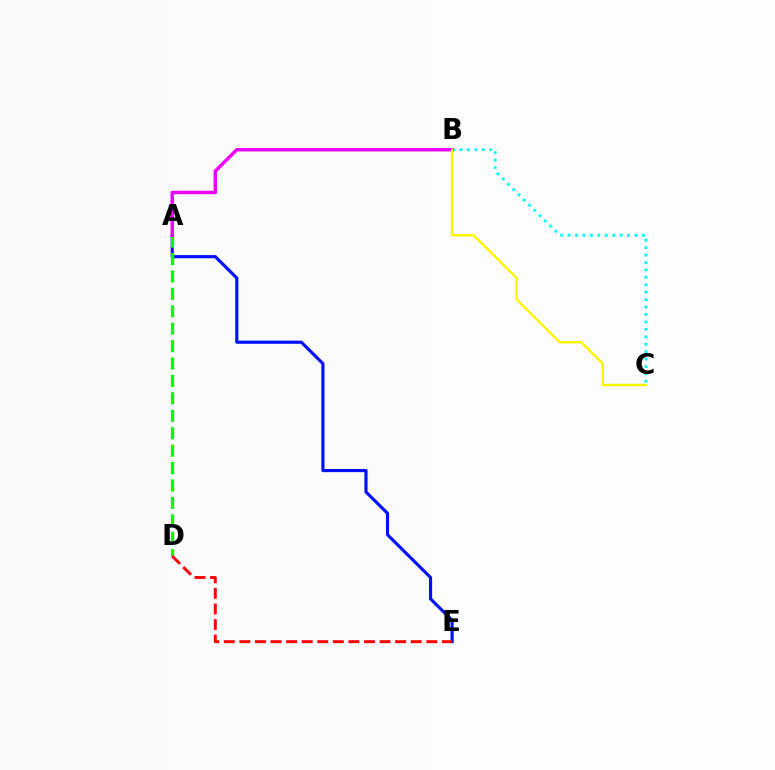{('A', 'E'): [{'color': '#0010ff', 'line_style': 'solid', 'thickness': 2.26}], ('B', 'C'): [{'color': '#00fff6', 'line_style': 'dotted', 'thickness': 2.02}, {'color': '#fcf500', 'line_style': 'solid', 'thickness': 1.76}], ('A', 'D'): [{'color': '#08ff00', 'line_style': 'dashed', 'thickness': 2.37}], ('D', 'E'): [{'color': '#ff0000', 'line_style': 'dashed', 'thickness': 2.12}], ('A', 'B'): [{'color': '#ee00ff', 'line_style': 'solid', 'thickness': 2.47}]}